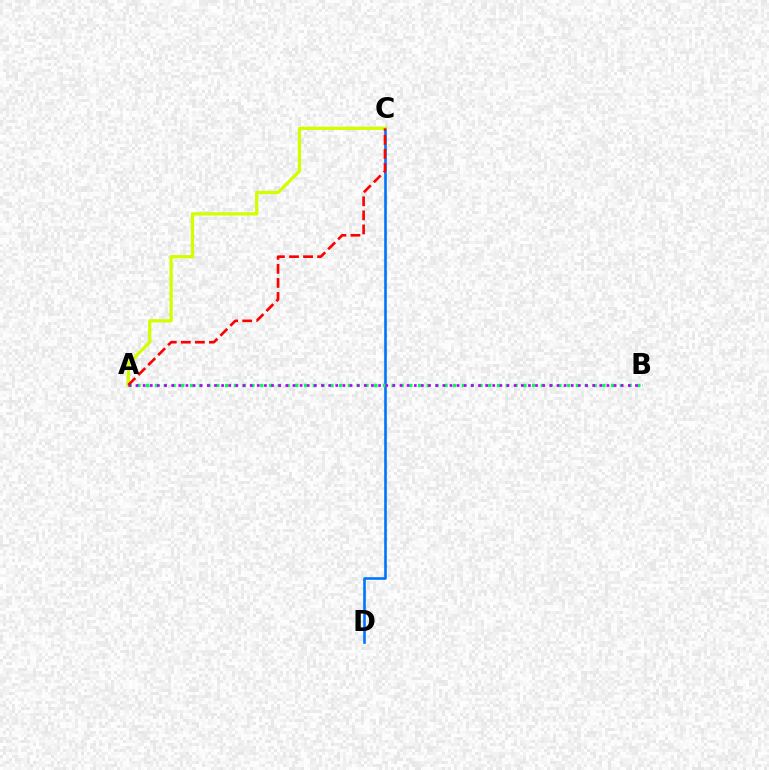{('C', 'D'): [{'color': '#0074ff', 'line_style': 'solid', 'thickness': 1.88}], ('A', 'C'): [{'color': '#d1ff00', 'line_style': 'solid', 'thickness': 2.35}, {'color': '#ff0000', 'line_style': 'dashed', 'thickness': 1.91}], ('A', 'B'): [{'color': '#00ff5c', 'line_style': 'dotted', 'thickness': 2.38}, {'color': '#b900ff', 'line_style': 'dotted', 'thickness': 1.94}]}